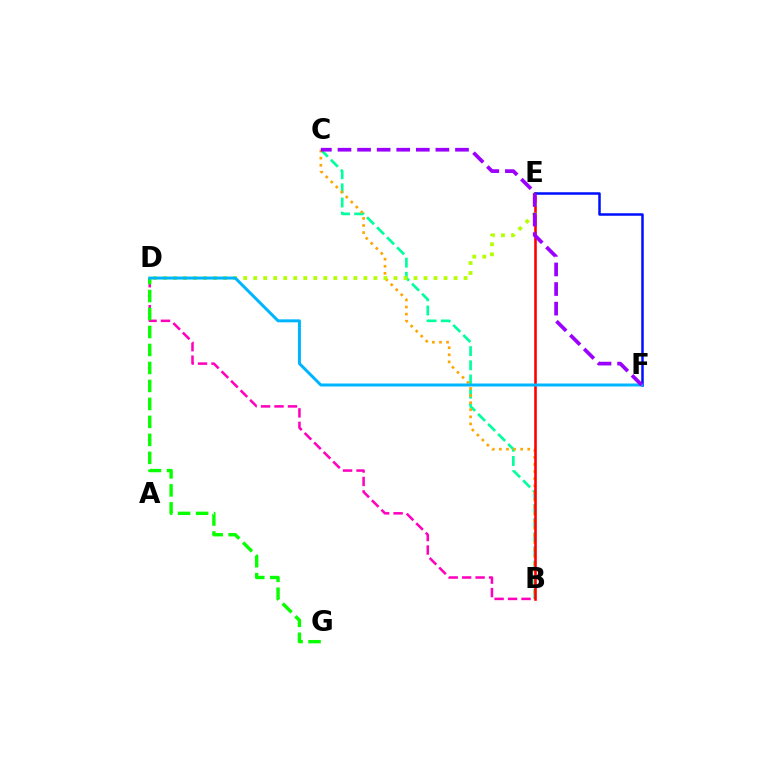{('B', 'D'): [{'color': '#ff00bd', 'line_style': 'dashed', 'thickness': 1.83}], ('B', 'C'): [{'color': '#00ff9d', 'line_style': 'dashed', 'thickness': 1.93}, {'color': '#ffa500', 'line_style': 'dotted', 'thickness': 1.93}], ('D', 'G'): [{'color': '#08ff00', 'line_style': 'dashed', 'thickness': 2.44}], ('B', 'E'): [{'color': '#ff0000', 'line_style': 'solid', 'thickness': 1.87}], ('D', 'E'): [{'color': '#b3ff00', 'line_style': 'dotted', 'thickness': 2.72}], ('E', 'F'): [{'color': '#0010ff', 'line_style': 'solid', 'thickness': 1.81}], ('D', 'F'): [{'color': '#00b5ff', 'line_style': 'solid', 'thickness': 2.15}], ('C', 'F'): [{'color': '#9b00ff', 'line_style': 'dashed', 'thickness': 2.66}]}